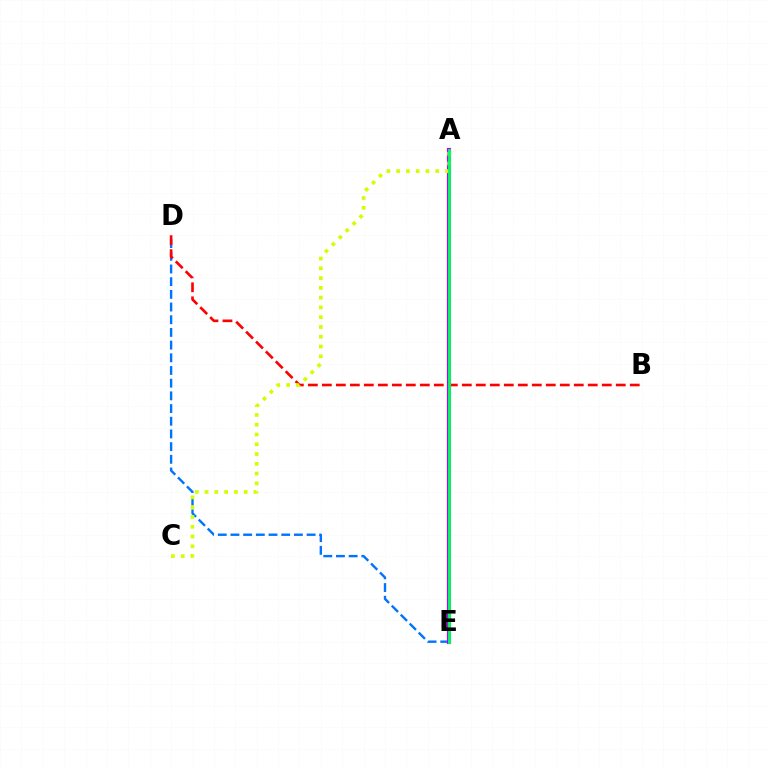{('D', 'E'): [{'color': '#0074ff', 'line_style': 'dashed', 'thickness': 1.72}], ('B', 'D'): [{'color': '#ff0000', 'line_style': 'dashed', 'thickness': 1.9}], ('A', 'E'): [{'color': '#b900ff', 'line_style': 'solid', 'thickness': 2.99}, {'color': '#00ff5c', 'line_style': 'solid', 'thickness': 2.03}], ('A', 'C'): [{'color': '#d1ff00', 'line_style': 'dotted', 'thickness': 2.66}]}